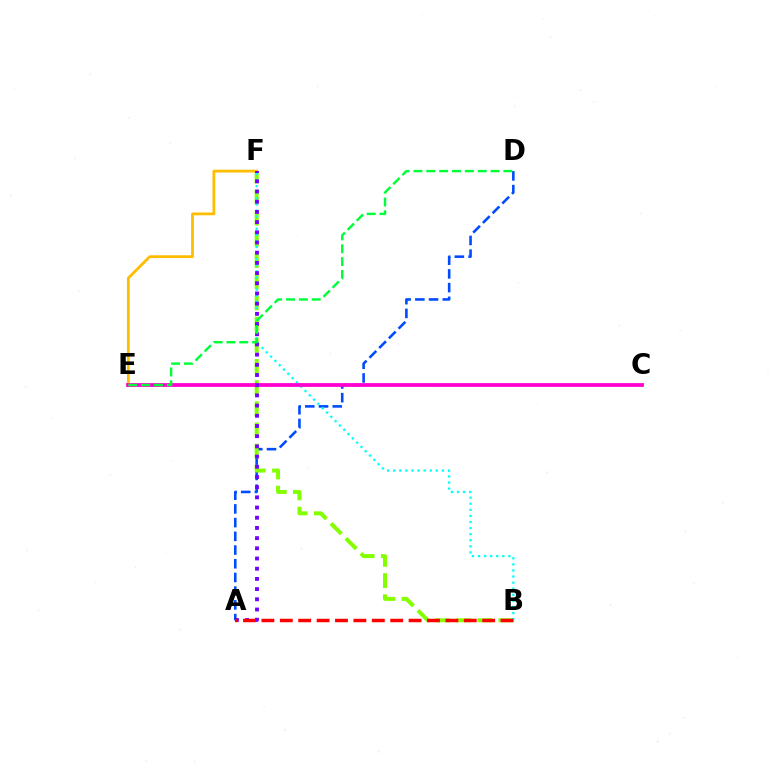{('A', 'D'): [{'color': '#004bff', 'line_style': 'dashed', 'thickness': 1.86}], ('B', 'F'): [{'color': '#84ff00', 'line_style': 'dashed', 'thickness': 2.87}, {'color': '#00fff6', 'line_style': 'dotted', 'thickness': 1.65}], ('E', 'F'): [{'color': '#ffbd00', 'line_style': 'solid', 'thickness': 2.01}], ('C', 'E'): [{'color': '#ff00cf', 'line_style': 'solid', 'thickness': 2.72}], ('A', 'F'): [{'color': '#7200ff', 'line_style': 'dotted', 'thickness': 2.77}], ('D', 'E'): [{'color': '#00ff39', 'line_style': 'dashed', 'thickness': 1.74}], ('A', 'B'): [{'color': '#ff0000', 'line_style': 'dashed', 'thickness': 2.5}]}